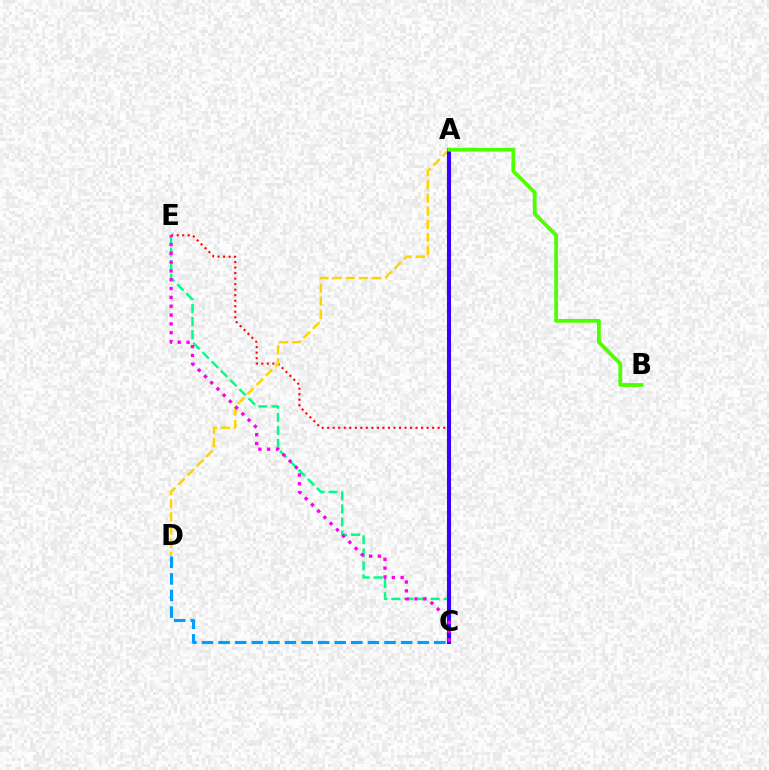{('C', 'E'): [{'color': '#ff0000', 'line_style': 'dotted', 'thickness': 1.5}, {'color': '#00ff86', 'line_style': 'dashed', 'thickness': 1.78}, {'color': '#ff00ed', 'line_style': 'dotted', 'thickness': 2.4}], ('A', 'D'): [{'color': '#ffd500', 'line_style': 'dashed', 'thickness': 1.79}], ('A', 'C'): [{'color': '#3700ff', 'line_style': 'solid', 'thickness': 2.93}], ('A', 'B'): [{'color': '#4fff00', 'line_style': 'solid', 'thickness': 2.72}], ('C', 'D'): [{'color': '#009eff', 'line_style': 'dashed', 'thickness': 2.25}]}